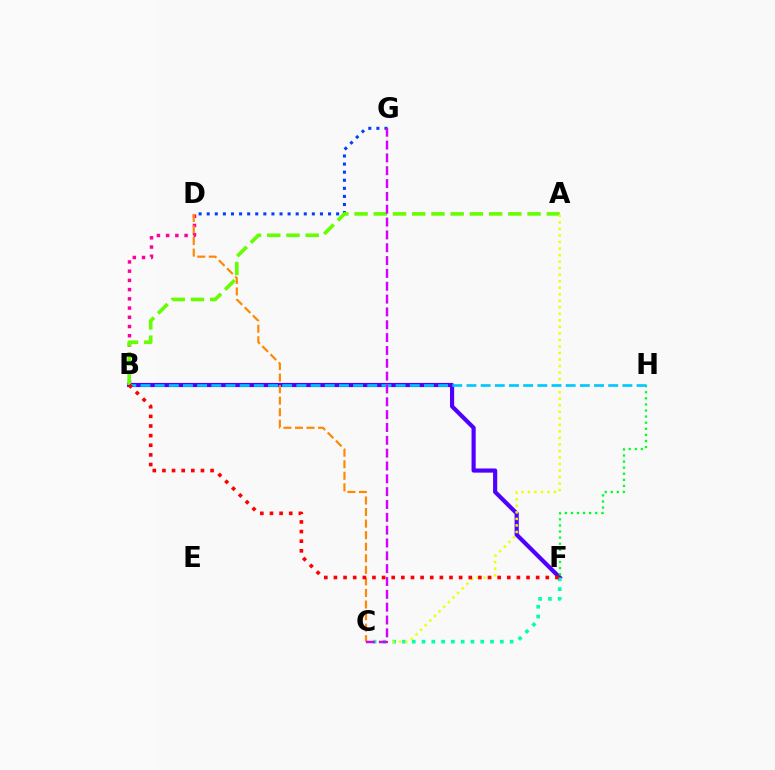{('D', 'G'): [{'color': '#003fff', 'line_style': 'dotted', 'thickness': 2.2}], ('B', 'F'): [{'color': '#4f00ff', 'line_style': 'solid', 'thickness': 2.99}, {'color': '#ff0000', 'line_style': 'dotted', 'thickness': 2.62}], ('C', 'F'): [{'color': '#00ffaf', 'line_style': 'dotted', 'thickness': 2.66}], ('B', 'D'): [{'color': '#ff00a0', 'line_style': 'dotted', 'thickness': 2.51}], ('A', 'B'): [{'color': '#66ff00', 'line_style': 'dashed', 'thickness': 2.61}], ('A', 'C'): [{'color': '#eeff00', 'line_style': 'dotted', 'thickness': 1.77}], ('F', 'H'): [{'color': '#00ff27', 'line_style': 'dotted', 'thickness': 1.65}], ('B', 'H'): [{'color': '#00c7ff', 'line_style': 'dashed', 'thickness': 1.93}], ('C', 'D'): [{'color': '#ff8800', 'line_style': 'dashed', 'thickness': 1.57}], ('C', 'G'): [{'color': '#d600ff', 'line_style': 'dashed', 'thickness': 1.74}]}